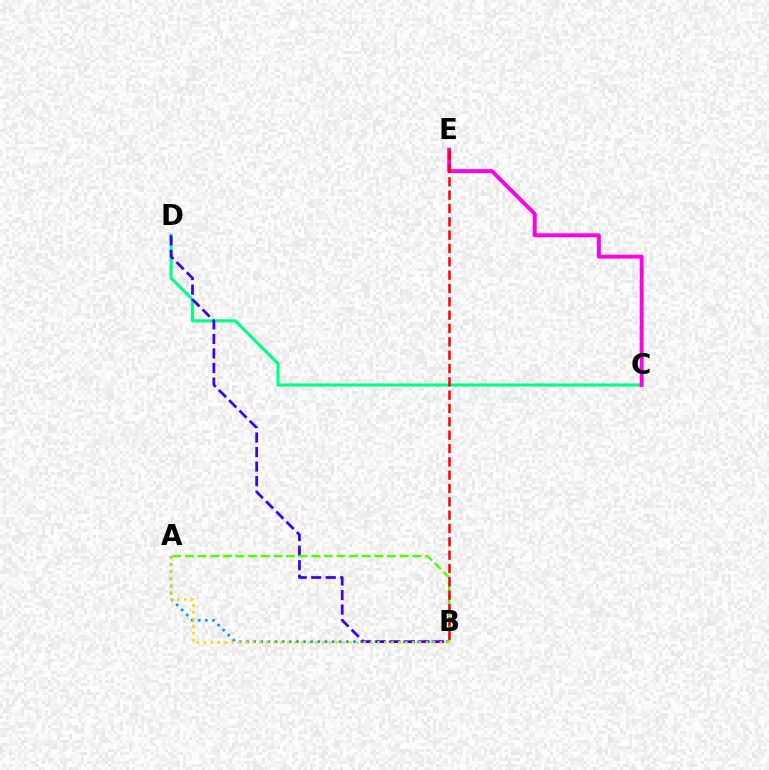{('A', 'B'): [{'color': '#009eff', 'line_style': 'dotted', 'thickness': 1.94}, {'color': '#4fff00', 'line_style': 'dashed', 'thickness': 1.72}, {'color': '#ffd500', 'line_style': 'dotted', 'thickness': 1.89}], ('C', 'D'): [{'color': '#00ff86', 'line_style': 'solid', 'thickness': 2.21}], ('C', 'E'): [{'color': '#ff00ed', 'line_style': 'solid', 'thickness': 2.81}], ('B', 'D'): [{'color': '#3700ff', 'line_style': 'dashed', 'thickness': 1.97}], ('B', 'E'): [{'color': '#ff0000', 'line_style': 'dashed', 'thickness': 1.81}]}